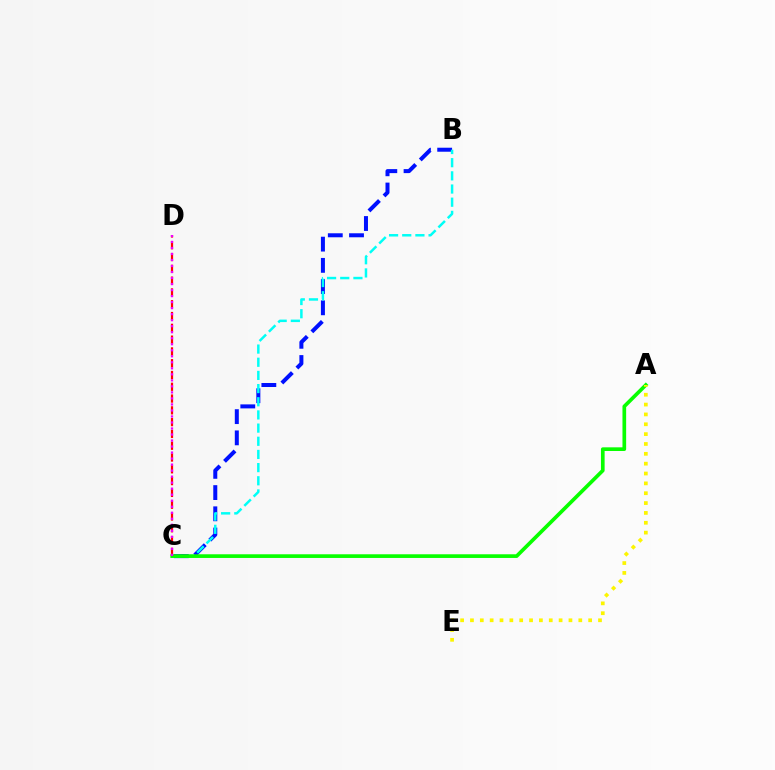{('B', 'C'): [{'color': '#0010ff', 'line_style': 'dashed', 'thickness': 2.88}, {'color': '#00fff6', 'line_style': 'dashed', 'thickness': 1.79}], ('A', 'C'): [{'color': '#08ff00', 'line_style': 'solid', 'thickness': 2.65}], ('C', 'D'): [{'color': '#ff0000', 'line_style': 'dashed', 'thickness': 1.6}, {'color': '#ee00ff', 'line_style': 'dotted', 'thickness': 1.64}], ('A', 'E'): [{'color': '#fcf500', 'line_style': 'dotted', 'thickness': 2.68}]}